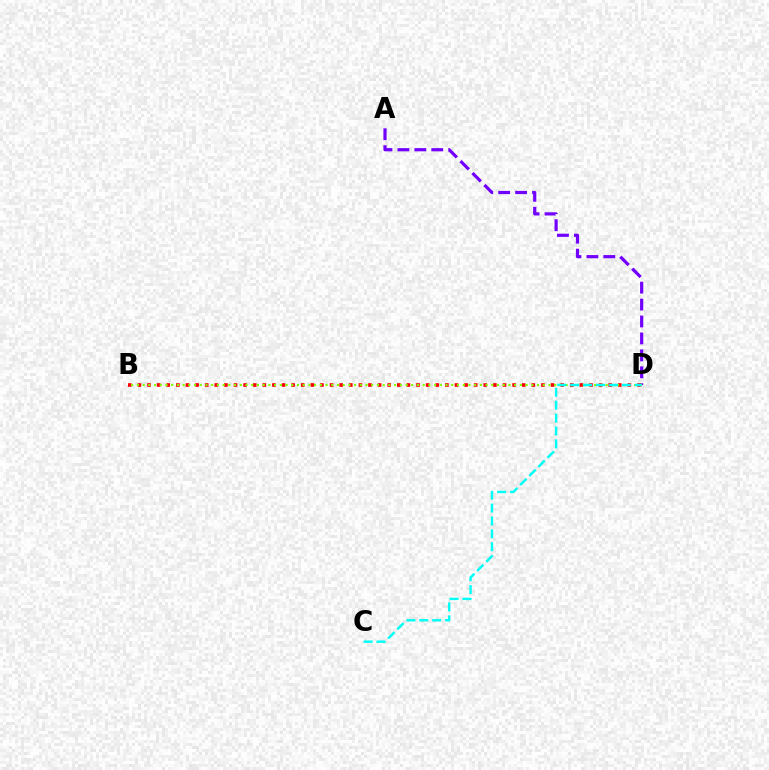{('A', 'D'): [{'color': '#7200ff', 'line_style': 'dashed', 'thickness': 2.3}], ('B', 'D'): [{'color': '#ff0000', 'line_style': 'dotted', 'thickness': 2.61}, {'color': '#84ff00', 'line_style': 'dotted', 'thickness': 1.55}], ('C', 'D'): [{'color': '#00fff6', 'line_style': 'dashed', 'thickness': 1.75}]}